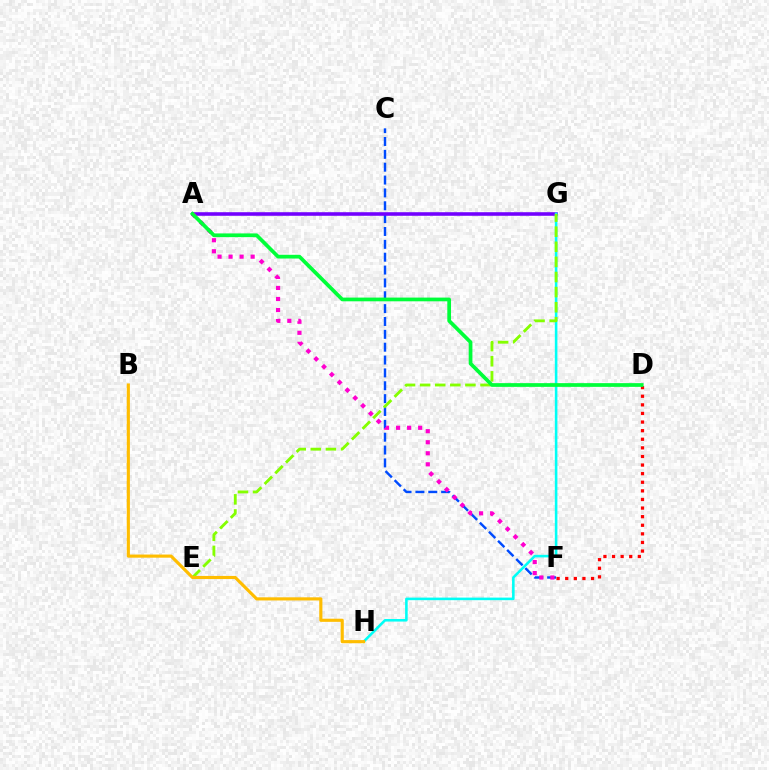{('D', 'F'): [{'color': '#ff0000', 'line_style': 'dotted', 'thickness': 2.34}], ('C', 'F'): [{'color': '#004bff', 'line_style': 'dashed', 'thickness': 1.75}], ('A', 'G'): [{'color': '#7200ff', 'line_style': 'solid', 'thickness': 2.57}], ('G', 'H'): [{'color': '#00fff6', 'line_style': 'solid', 'thickness': 1.85}], ('E', 'G'): [{'color': '#84ff00', 'line_style': 'dashed', 'thickness': 2.05}], ('A', 'F'): [{'color': '#ff00cf', 'line_style': 'dotted', 'thickness': 3.0}], ('B', 'H'): [{'color': '#ffbd00', 'line_style': 'solid', 'thickness': 2.26}], ('A', 'D'): [{'color': '#00ff39', 'line_style': 'solid', 'thickness': 2.68}]}